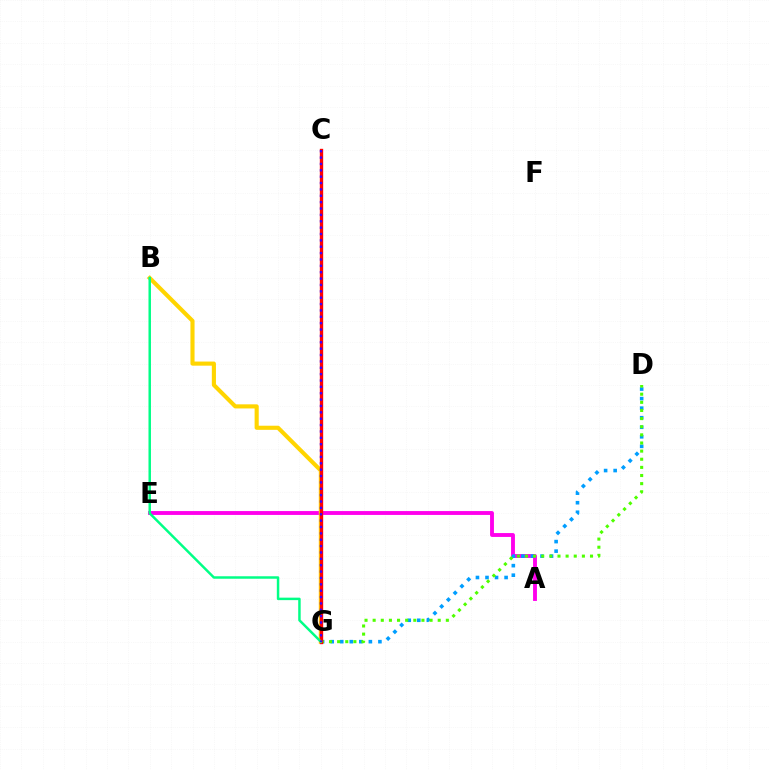{('A', 'E'): [{'color': '#ff00ed', 'line_style': 'solid', 'thickness': 2.79}], ('D', 'G'): [{'color': '#009eff', 'line_style': 'dotted', 'thickness': 2.59}, {'color': '#4fff00', 'line_style': 'dotted', 'thickness': 2.21}], ('B', 'G'): [{'color': '#ffd500', 'line_style': 'solid', 'thickness': 2.96}, {'color': '#00ff86', 'line_style': 'solid', 'thickness': 1.78}], ('C', 'G'): [{'color': '#ff0000', 'line_style': 'solid', 'thickness': 2.42}, {'color': '#3700ff', 'line_style': 'dotted', 'thickness': 1.73}]}